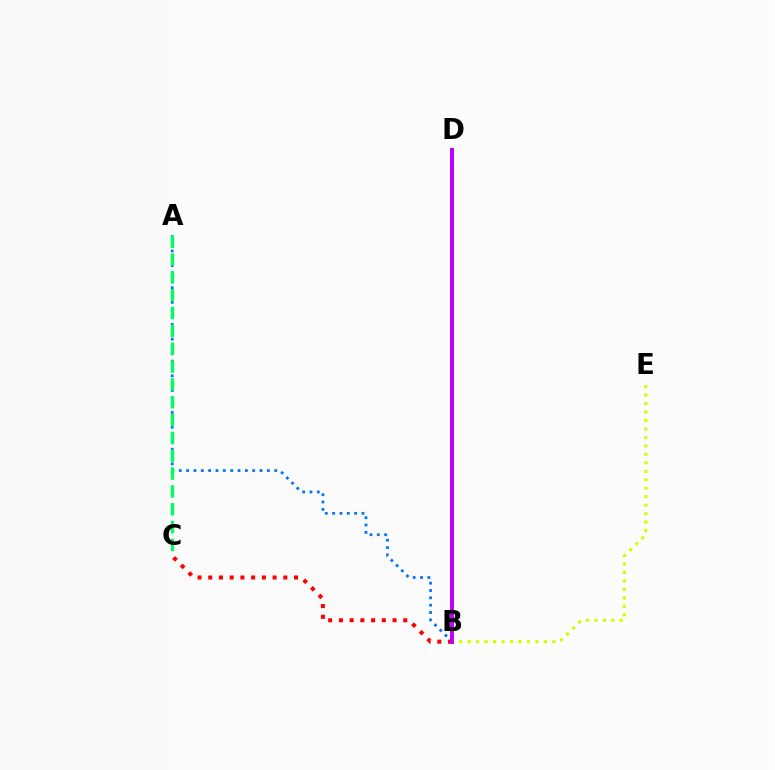{('B', 'E'): [{'color': '#d1ff00', 'line_style': 'dotted', 'thickness': 2.3}], ('A', 'B'): [{'color': '#0074ff', 'line_style': 'dotted', 'thickness': 1.99}], ('B', 'C'): [{'color': '#ff0000', 'line_style': 'dotted', 'thickness': 2.91}], ('A', 'C'): [{'color': '#00ff5c', 'line_style': 'dashed', 'thickness': 2.42}], ('B', 'D'): [{'color': '#b900ff', 'line_style': 'solid', 'thickness': 2.84}]}